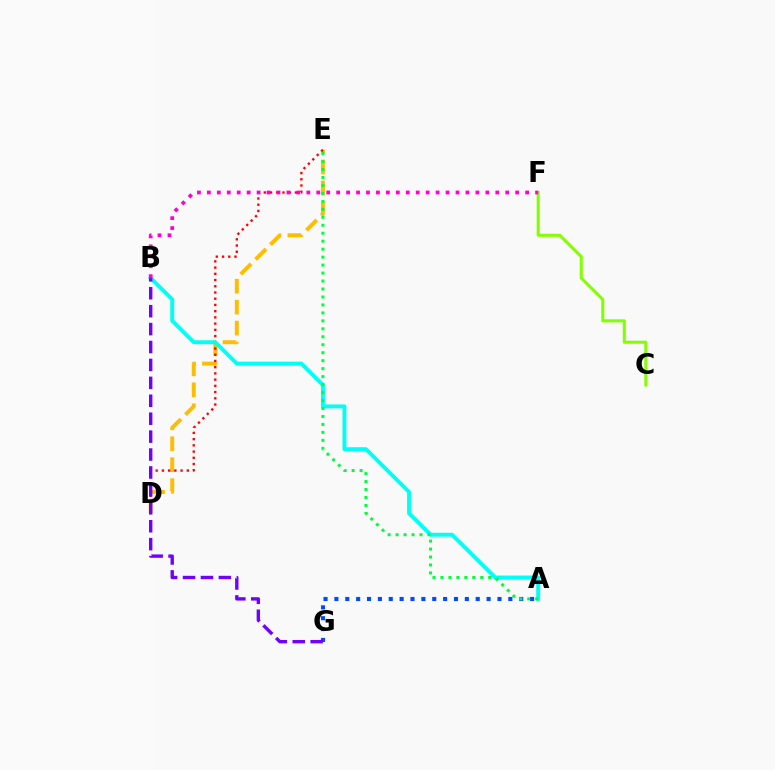{('D', 'E'): [{'color': '#ffbd00', 'line_style': 'dashed', 'thickness': 2.85}, {'color': '#ff0000', 'line_style': 'dotted', 'thickness': 1.69}], ('A', 'G'): [{'color': '#004bff', 'line_style': 'dotted', 'thickness': 2.95}], ('A', 'B'): [{'color': '#00fff6', 'line_style': 'solid', 'thickness': 2.82}], ('C', 'F'): [{'color': '#84ff00', 'line_style': 'solid', 'thickness': 2.21}], ('A', 'E'): [{'color': '#00ff39', 'line_style': 'dotted', 'thickness': 2.16}], ('B', 'F'): [{'color': '#ff00cf', 'line_style': 'dotted', 'thickness': 2.7}], ('B', 'G'): [{'color': '#7200ff', 'line_style': 'dashed', 'thickness': 2.43}]}